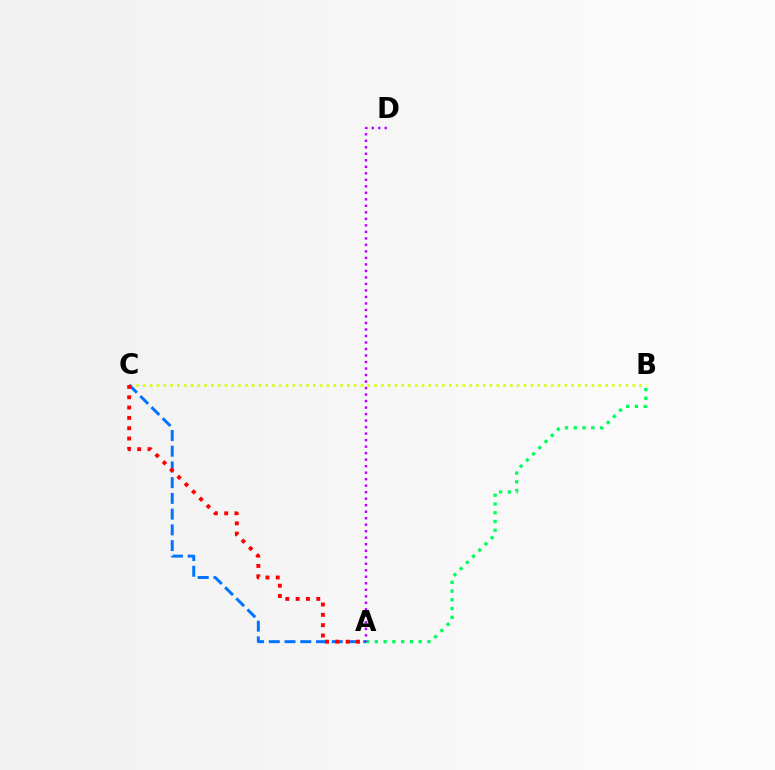{('B', 'C'): [{'color': '#d1ff00', 'line_style': 'dotted', 'thickness': 1.85}], ('A', 'C'): [{'color': '#0074ff', 'line_style': 'dashed', 'thickness': 2.14}, {'color': '#ff0000', 'line_style': 'dotted', 'thickness': 2.8}], ('A', 'B'): [{'color': '#00ff5c', 'line_style': 'dotted', 'thickness': 2.38}], ('A', 'D'): [{'color': '#b900ff', 'line_style': 'dotted', 'thickness': 1.77}]}